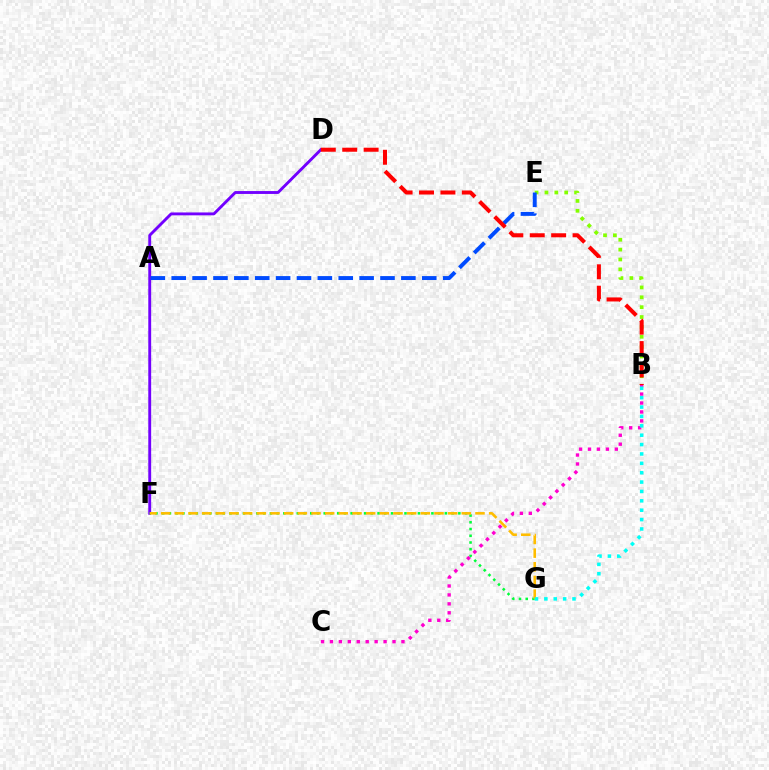{('B', 'E'): [{'color': '#84ff00', 'line_style': 'dotted', 'thickness': 2.68}], ('D', 'F'): [{'color': '#7200ff', 'line_style': 'solid', 'thickness': 2.07}], ('F', 'G'): [{'color': '#00ff39', 'line_style': 'dotted', 'thickness': 1.83}, {'color': '#ffbd00', 'line_style': 'dashed', 'thickness': 1.86}], ('A', 'E'): [{'color': '#004bff', 'line_style': 'dashed', 'thickness': 2.84}], ('B', 'C'): [{'color': '#ff00cf', 'line_style': 'dotted', 'thickness': 2.43}], ('B', 'D'): [{'color': '#ff0000', 'line_style': 'dashed', 'thickness': 2.91}], ('B', 'G'): [{'color': '#00fff6', 'line_style': 'dotted', 'thickness': 2.55}]}